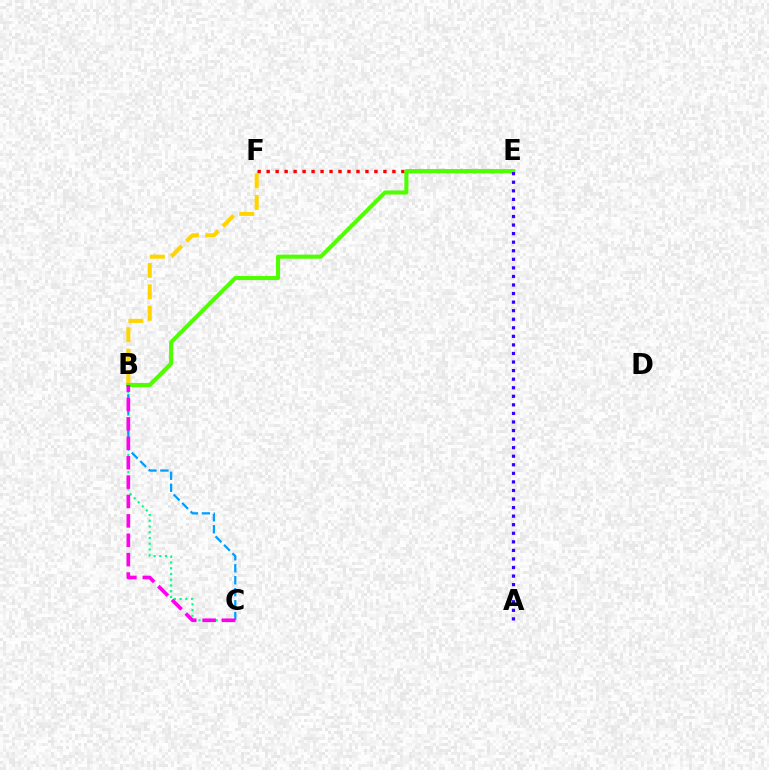{('B', 'C'): [{'color': '#00ff86', 'line_style': 'dotted', 'thickness': 1.56}, {'color': '#009eff', 'line_style': 'dashed', 'thickness': 1.63}, {'color': '#ff00ed', 'line_style': 'dashed', 'thickness': 2.63}], ('B', 'F'): [{'color': '#ffd500', 'line_style': 'dashed', 'thickness': 2.91}], ('E', 'F'): [{'color': '#ff0000', 'line_style': 'dotted', 'thickness': 2.44}], ('B', 'E'): [{'color': '#4fff00', 'line_style': 'solid', 'thickness': 2.94}], ('A', 'E'): [{'color': '#3700ff', 'line_style': 'dotted', 'thickness': 2.33}]}